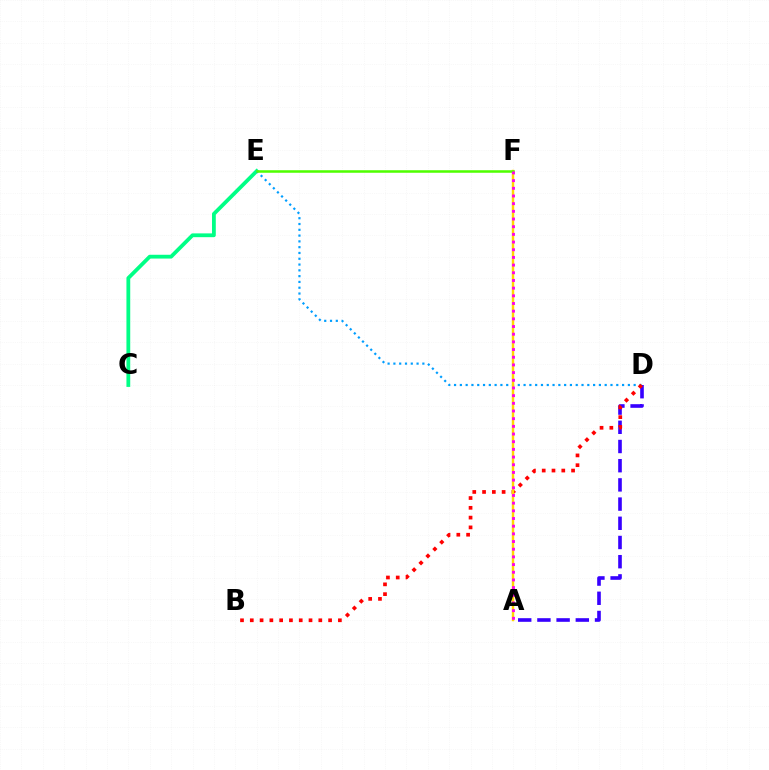{('A', 'D'): [{'color': '#3700ff', 'line_style': 'dashed', 'thickness': 2.61}], ('C', 'E'): [{'color': '#00ff86', 'line_style': 'solid', 'thickness': 2.73}], ('D', 'E'): [{'color': '#009eff', 'line_style': 'dotted', 'thickness': 1.57}], ('B', 'D'): [{'color': '#ff0000', 'line_style': 'dotted', 'thickness': 2.66}], ('A', 'F'): [{'color': '#ffd500', 'line_style': 'solid', 'thickness': 1.76}, {'color': '#ff00ed', 'line_style': 'dotted', 'thickness': 2.09}], ('E', 'F'): [{'color': '#4fff00', 'line_style': 'solid', 'thickness': 1.82}]}